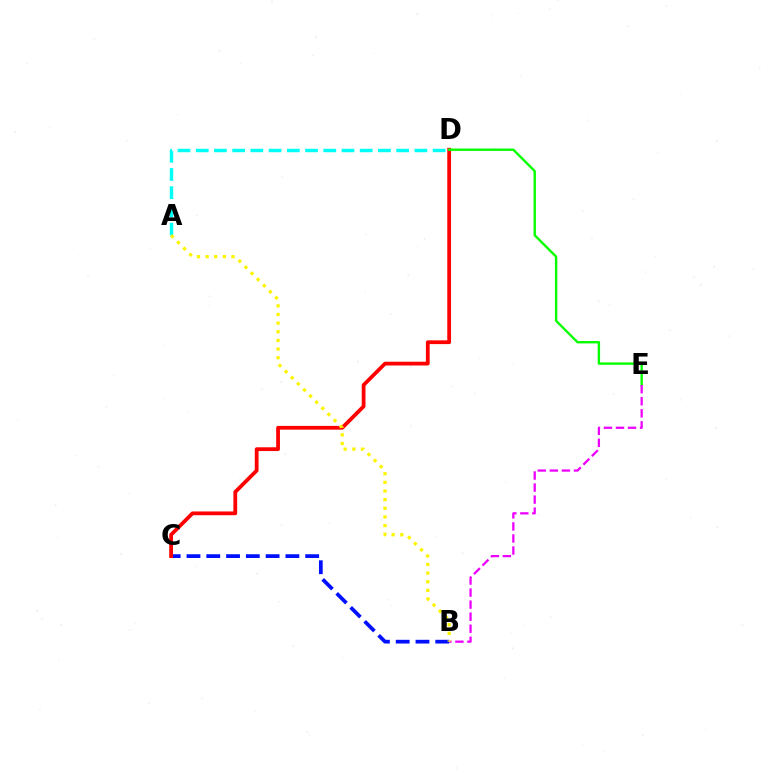{('B', 'C'): [{'color': '#0010ff', 'line_style': 'dashed', 'thickness': 2.69}], ('C', 'D'): [{'color': '#ff0000', 'line_style': 'solid', 'thickness': 2.71}], ('A', 'D'): [{'color': '#00fff6', 'line_style': 'dashed', 'thickness': 2.48}], ('D', 'E'): [{'color': '#08ff00', 'line_style': 'solid', 'thickness': 1.72}], ('B', 'E'): [{'color': '#ee00ff', 'line_style': 'dashed', 'thickness': 1.64}], ('A', 'B'): [{'color': '#fcf500', 'line_style': 'dotted', 'thickness': 2.35}]}